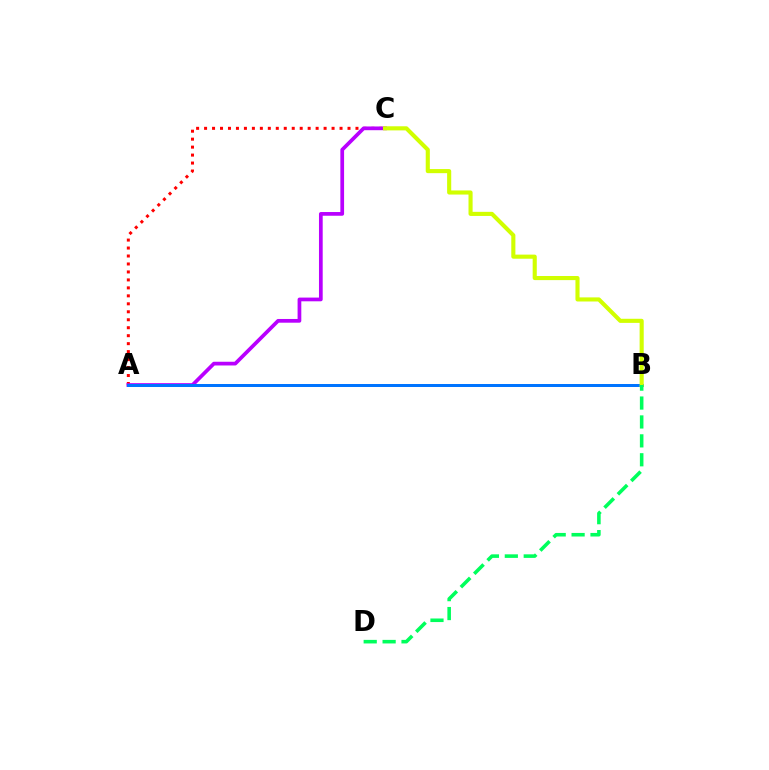{('A', 'C'): [{'color': '#ff0000', 'line_style': 'dotted', 'thickness': 2.16}, {'color': '#b900ff', 'line_style': 'solid', 'thickness': 2.68}], ('A', 'B'): [{'color': '#0074ff', 'line_style': 'solid', 'thickness': 2.16}], ('B', 'C'): [{'color': '#d1ff00', 'line_style': 'solid', 'thickness': 2.96}], ('B', 'D'): [{'color': '#00ff5c', 'line_style': 'dashed', 'thickness': 2.57}]}